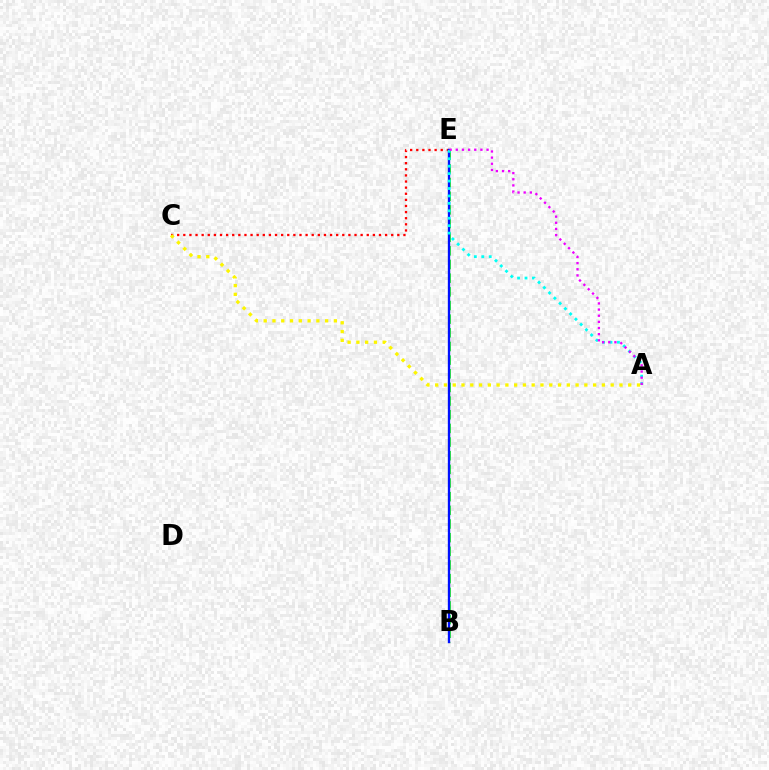{('C', 'E'): [{'color': '#ff0000', 'line_style': 'dotted', 'thickness': 1.66}], ('B', 'E'): [{'color': '#08ff00', 'line_style': 'dashed', 'thickness': 1.86}, {'color': '#0010ff', 'line_style': 'solid', 'thickness': 1.68}], ('A', 'E'): [{'color': '#00fff6', 'line_style': 'dotted', 'thickness': 2.02}, {'color': '#ee00ff', 'line_style': 'dotted', 'thickness': 1.67}], ('A', 'C'): [{'color': '#fcf500', 'line_style': 'dotted', 'thickness': 2.38}]}